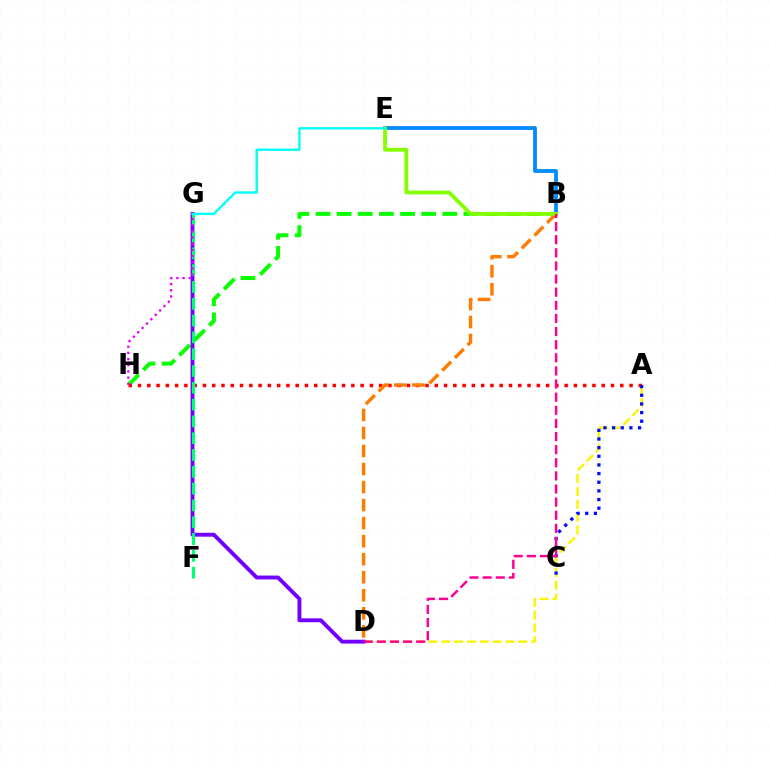{('A', 'D'): [{'color': '#fcf500', 'line_style': 'dashed', 'thickness': 1.74}], ('B', 'H'): [{'color': '#08ff00', 'line_style': 'dashed', 'thickness': 2.87}], ('B', 'E'): [{'color': '#008cff', 'line_style': 'solid', 'thickness': 2.74}, {'color': '#84ff00', 'line_style': 'solid', 'thickness': 2.72}], ('A', 'H'): [{'color': '#ff0000', 'line_style': 'dotted', 'thickness': 2.52}], ('D', 'G'): [{'color': '#7200ff', 'line_style': 'solid', 'thickness': 2.79}], ('B', 'D'): [{'color': '#ff7c00', 'line_style': 'dashed', 'thickness': 2.45}, {'color': '#ff0094', 'line_style': 'dashed', 'thickness': 1.78}], ('F', 'G'): [{'color': '#00ff74', 'line_style': 'dashed', 'thickness': 2.28}], ('A', 'C'): [{'color': '#0010ff', 'line_style': 'dotted', 'thickness': 2.35}], ('G', 'H'): [{'color': '#ee00ff', 'line_style': 'dotted', 'thickness': 1.68}], ('E', 'G'): [{'color': '#00fff6', 'line_style': 'solid', 'thickness': 1.69}]}